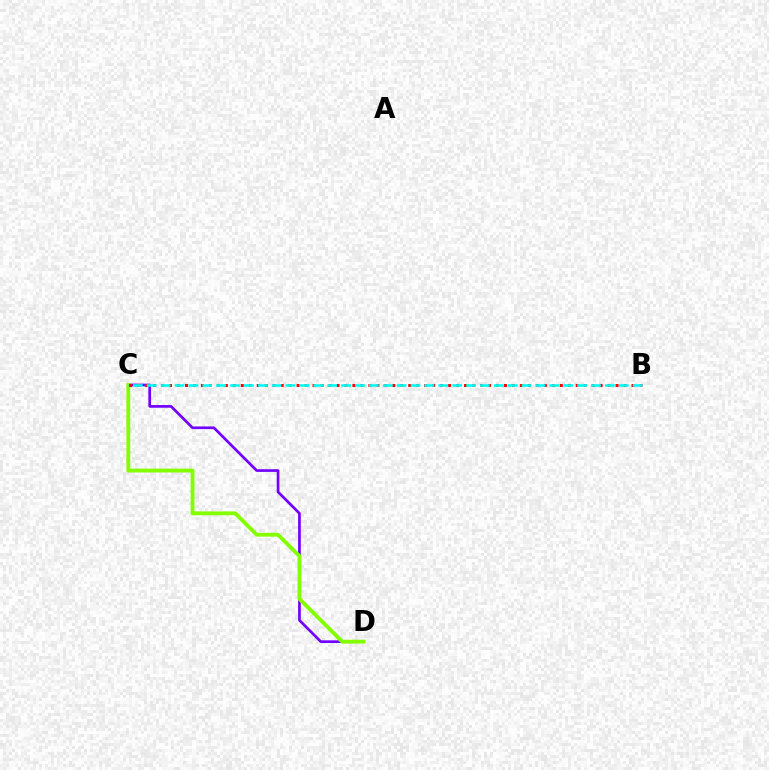{('C', 'D'): [{'color': '#7200ff', 'line_style': 'solid', 'thickness': 1.93}, {'color': '#84ff00', 'line_style': 'solid', 'thickness': 2.78}], ('B', 'C'): [{'color': '#ff0000', 'line_style': 'dotted', 'thickness': 2.17}, {'color': '#00fff6', 'line_style': 'dashed', 'thickness': 1.89}]}